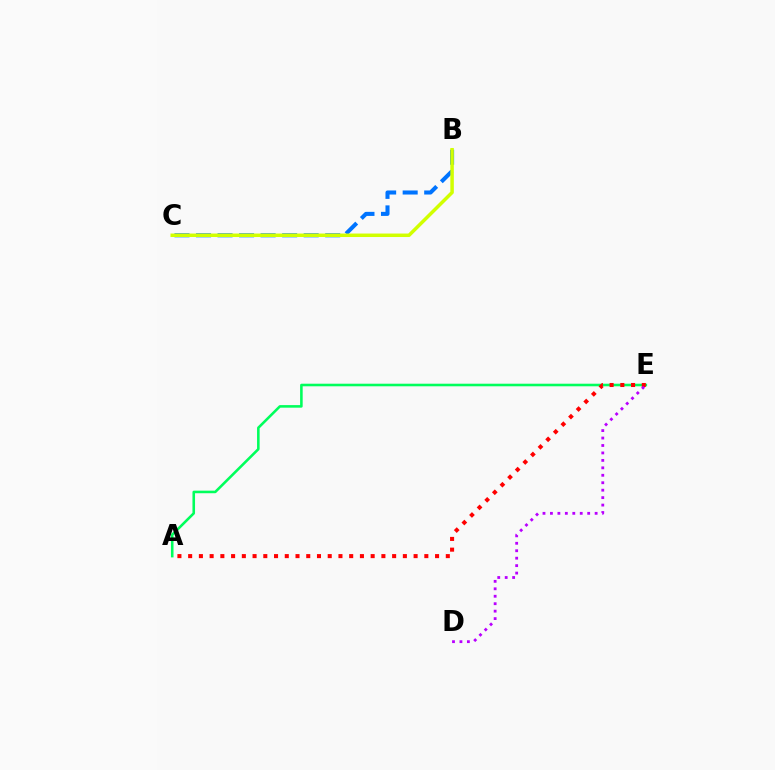{('A', 'E'): [{'color': '#00ff5c', 'line_style': 'solid', 'thickness': 1.85}, {'color': '#ff0000', 'line_style': 'dotted', 'thickness': 2.92}], ('B', 'C'): [{'color': '#0074ff', 'line_style': 'dashed', 'thickness': 2.93}, {'color': '#d1ff00', 'line_style': 'solid', 'thickness': 2.51}], ('D', 'E'): [{'color': '#b900ff', 'line_style': 'dotted', 'thickness': 2.02}]}